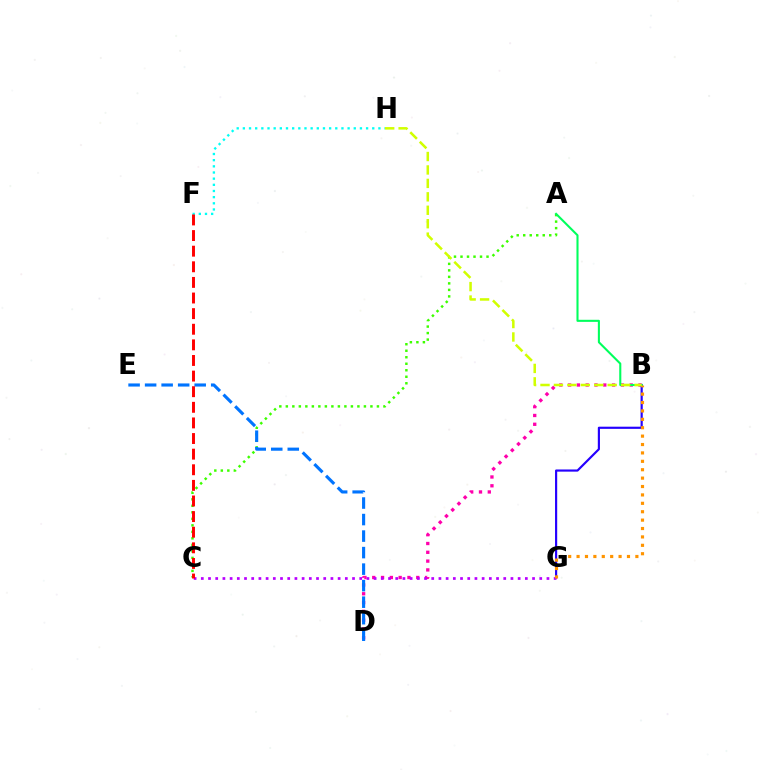{('B', 'D'): [{'color': '#ff00ac', 'line_style': 'dotted', 'thickness': 2.39}], ('B', 'G'): [{'color': '#2500ff', 'line_style': 'solid', 'thickness': 1.56}, {'color': '#ff9400', 'line_style': 'dotted', 'thickness': 2.28}], ('A', 'C'): [{'color': '#3dff00', 'line_style': 'dotted', 'thickness': 1.77}], ('A', 'B'): [{'color': '#00ff5c', 'line_style': 'solid', 'thickness': 1.5}], ('D', 'E'): [{'color': '#0074ff', 'line_style': 'dashed', 'thickness': 2.24}], ('F', 'H'): [{'color': '#00fff6', 'line_style': 'dotted', 'thickness': 1.67}], ('C', 'G'): [{'color': '#b900ff', 'line_style': 'dotted', 'thickness': 1.96}], ('B', 'H'): [{'color': '#d1ff00', 'line_style': 'dashed', 'thickness': 1.83}], ('C', 'F'): [{'color': '#ff0000', 'line_style': 'dashed', 'thickness': 2.12}]}